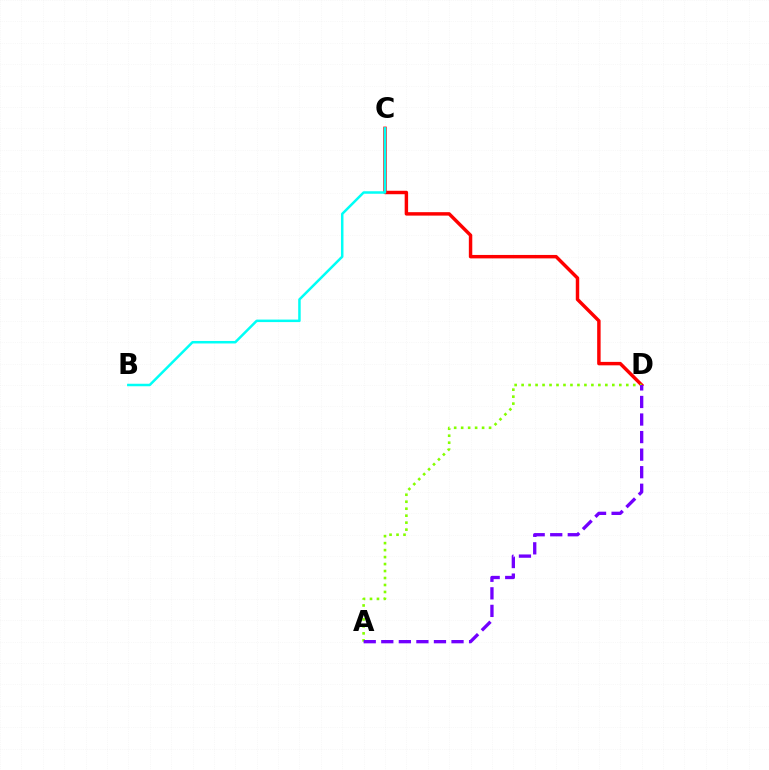{('C', 'D'): [{'color': '#ff0000', 'line_style': 'solid', 'thickness': 2.48}], ('A', 'D'): [{'color': '#84ff00', 'line_style': 'dotted', 'thickness': 1.9}, {'color': '#7200ff', 'line_style': 'dashed', 'thickness': 2.39}], ('B', 'C'): [{'color': '#00fff6', 'line_style': 'solid', 'thickness': 1.8}]}